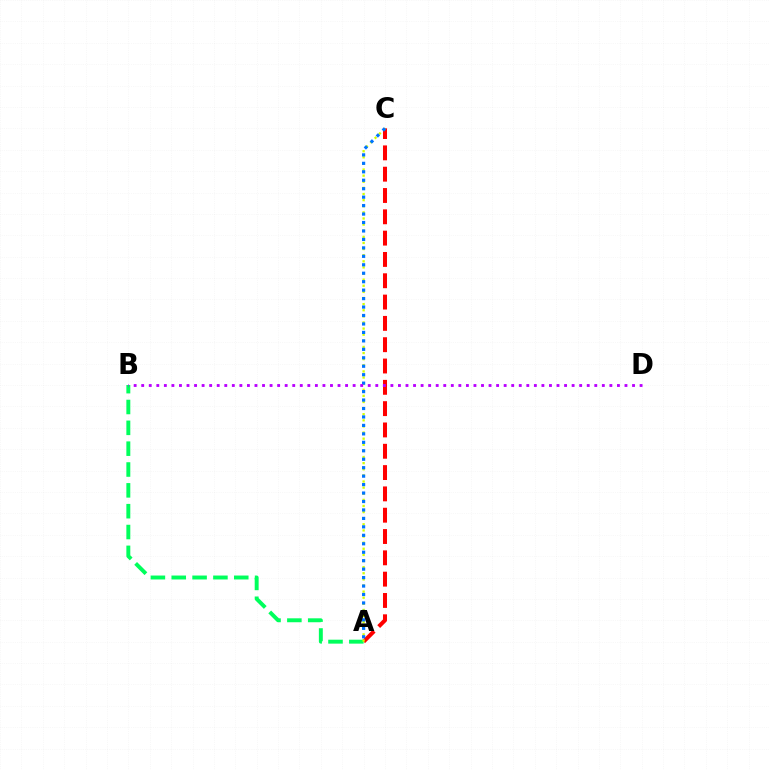{('A', 'C'): [{'color': '#ff0000', 'line_style': 'dashed', 'thickness': 2.9}, {'color': '#d1ff00', 'line_style': 'dotted', 'thickness': 1.66}, {'color': '#0074ff', 'line_style': 'dotted', 'thickness': 2.3}], ('A', 'B'): [{'color': '#00ff5c', 'line_style': 'dashed', 'thickness': 2.83}], ('B', 'D'): [{'color': '#b900ff', 'line_style': 'dotted', 'thickness': 2.05}]}